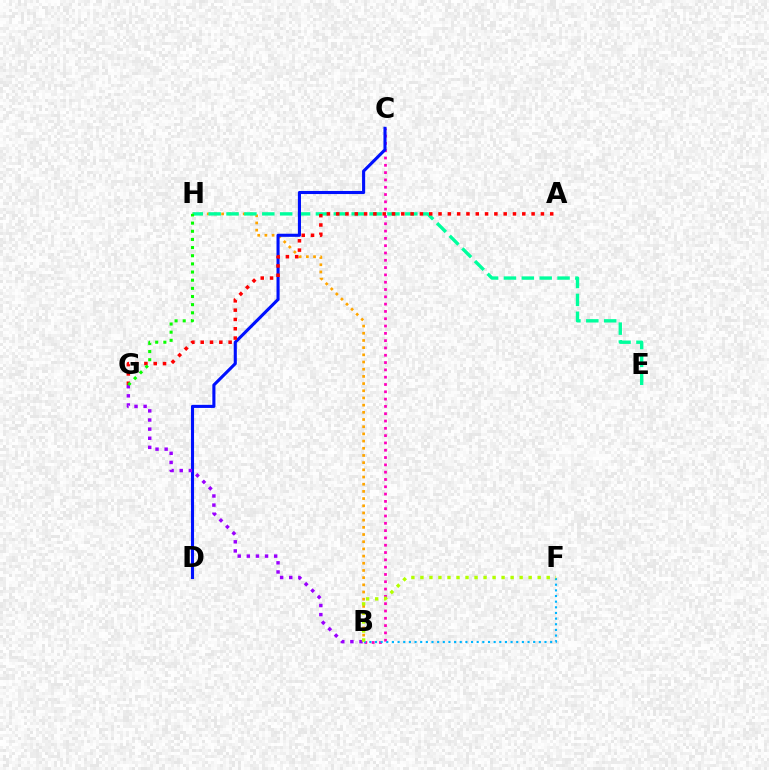{('B', 'H'): [{'color': '#ffa500', 'line_style': 'dotted', 'thickness': 1.95}], ('E', 'H'): [{'color': '#00ff9d', 'line_style': 'dashed', 'thickness': 2.43}], ('B', 'C'): [{'color': '#ff00bd', 'line_style': 'dotted', 'thickness': 1.99}], ('C', 'D'): [{'color': '#0010ff', 'line_style': 'solid', 'thickness': 2.23}], ('A', 'G'): [{'color': '#ff0000', 'line_style': 'dotted', 'thickness': 2.53}], ('B', 'G'): [{'color': '#9b00ff', 'line_style': 'dotted', 'thickness': 2.48}], ('G', 'H'): [{'color': '#08ff00', 'line_style': 'dotted', 'thickness': 2.22}], ('B', 'F'): [{'color': '#00b5ff', 'line_style': 'dotted', 'thickness': 1.54}, {'color': '#b3ff00', 'line_style': 'dotted', 'thickness': 2.45}]}